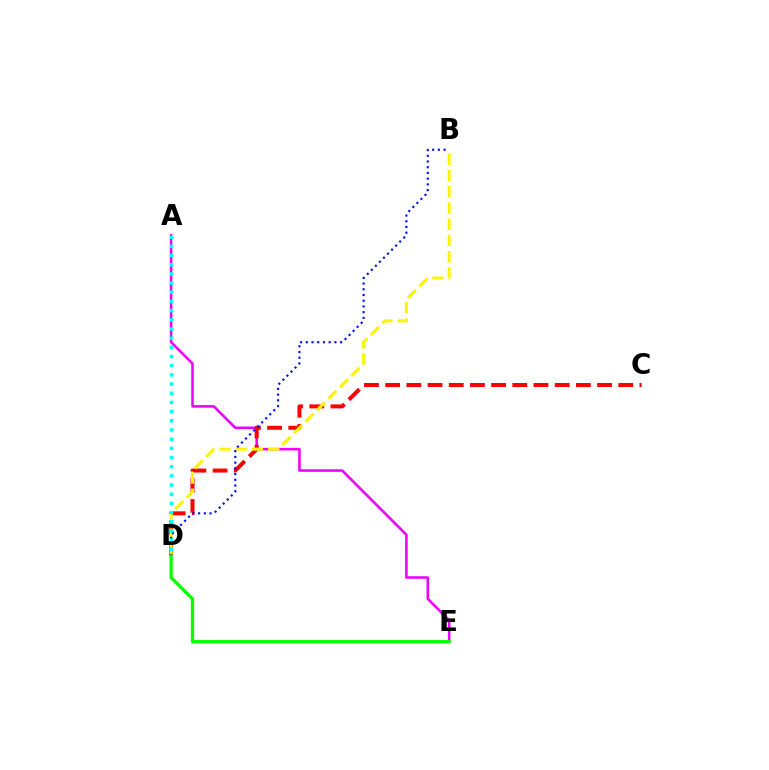{('A', 'E'): [{'color': '#ee00ff', 'line_style': 'solid', 'thickness': 1.83}], ('C', 'D'): [{'color': '#ff0000', 'line_style': 'dashed', 'thickness': 2.88}], ('B', 'D'): [{'color': '#fcf500', 'line_style': 'dashed', 'thickness': 2.21}, {'color': '#0010ff', 'line_style': 'dotted', 'thickness': 1.55}], ('A', 'D'): [{'color': '#00fff6', 'line_style': 'dotted', 'thickness': 2.49}], ('D', 'E'): [{'color': '#08ff00', 'line_style': 'solid', 'thickness': 2.37}]}